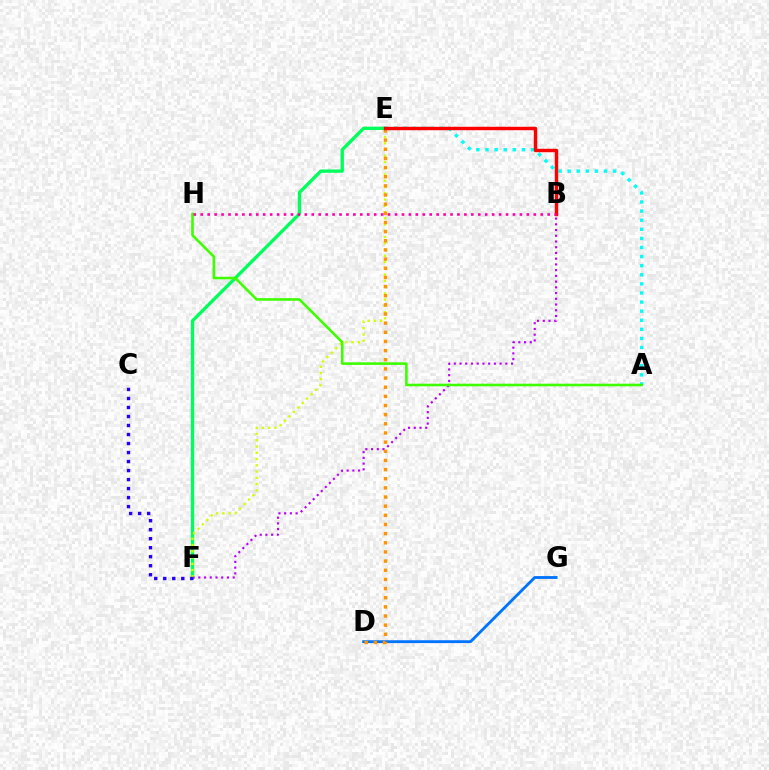{('E', 'F'): [{'color': '#00ff5c', 'line_style': 'solid', 'thickness': 2.41}, {'color': '#d1ff00', 'line_style': 'dotted', 'thickness': 1.7}], ('A', 'E'): [{'color': '#00fff6', 'line_style': 'dotted', 'thickness': 2.47}], ('B', 'F'): [{'color': '#b900ff', 'line_style': 'dotted', 'thickness': 1.56}], ('D', 'G'): [{'color': '#0074ff', 'line_style': 'solid', 'thickness': 2.05}], ('C', 'F'): [{'color': '#2500ff', 'line_style': 'dotted', 'thickness': 2.45}], ('A', 'H'): [{'color': '#3dff00', 'line_style': 'solid', 'thickness': 1.86}], ('D', 'E'): [{'color': '#ff9400', 'line_style': 'dotted', 'thickness': 2.49}], ('B', 'E'): [{'color': '#ff0000', 'line_style': 'solid', 'thickness': 2.47}], ('B', 'H'): [{'color': '#ff00ac', 'line_style': 'dotted', 'thickness': 1.89}]}